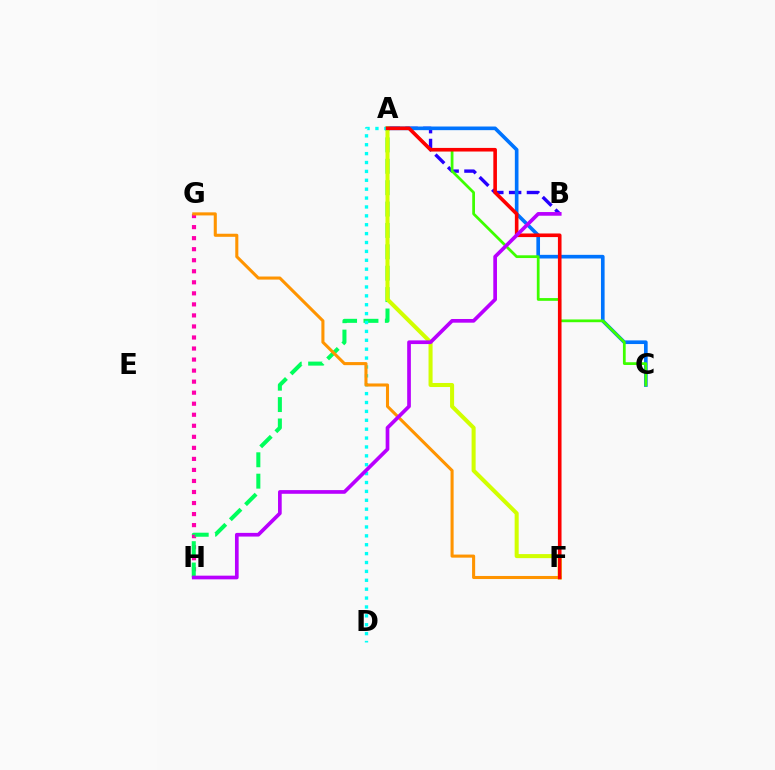{('G', 'H'): [{'color': '#ff00ac', 'line_style': 'dotted', 'thickness': 3.0}], ('A', 'B'): [{'color': '#2500ff', 'line_style': 'dashed', 'thickness': 2.42}], ('A', 'H'): [{'color': '#00ff5c', 'line_style': 'dashed', 'thickness': 2.91}], ('A', 'C'): [{'color': '#0074ff', 'line_style': 'solid', 'thickness': 2.62}, {'color': '#3dff00', 'line_style': 'solid', 'thickness': 1.98}], ('A', 'F'): [{'color': '#d1ff00', 'line_style': 'solid', 'thickness': 2.91}, {'color': '#ff0000', 'line_style': 'solid', 'thickness': 2.6}], ('A', 'D'): [{'color': '#00fff6', 'line_style': 'dotted', 'thickness': 2.42}], ('F', 'G'): [{'color': '#ff9400', 'line_style': 'solid', 'thickness': 2.21}], ('B', 'H'): [{'color': '#b900ff', 'line_style': 'solid', 'thickness': 2.65}]}